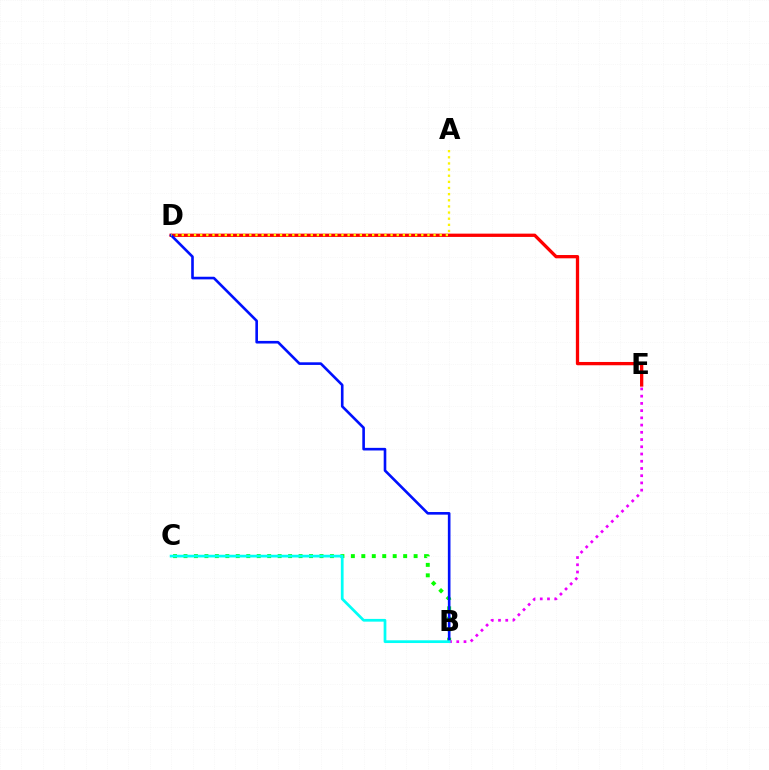{('B', 'C'): [{'color': '#08ff00', 'line_style': 'dotted', 'thickness': 2.84}, {'color': '#00fff6', 'line_style': 'solid', 'thickness': 1.97}], ('D', 'E'): [{'color': '#ff0000', 'line_style': 'solid', 'thickness': 2.37}], ('B', 'D'): [{'color': '#0010ff', 'line_style': 'solid', 'thickness': 1.89}], ('B', 'E'): [{'color': '#ee00ff', 'line_style': 'dotted', 'thickness': 1.96}], ('A', 'D'): [{'color': '#fcf500', 'line_style': 'dotted', 'thickness': 1.67}]}